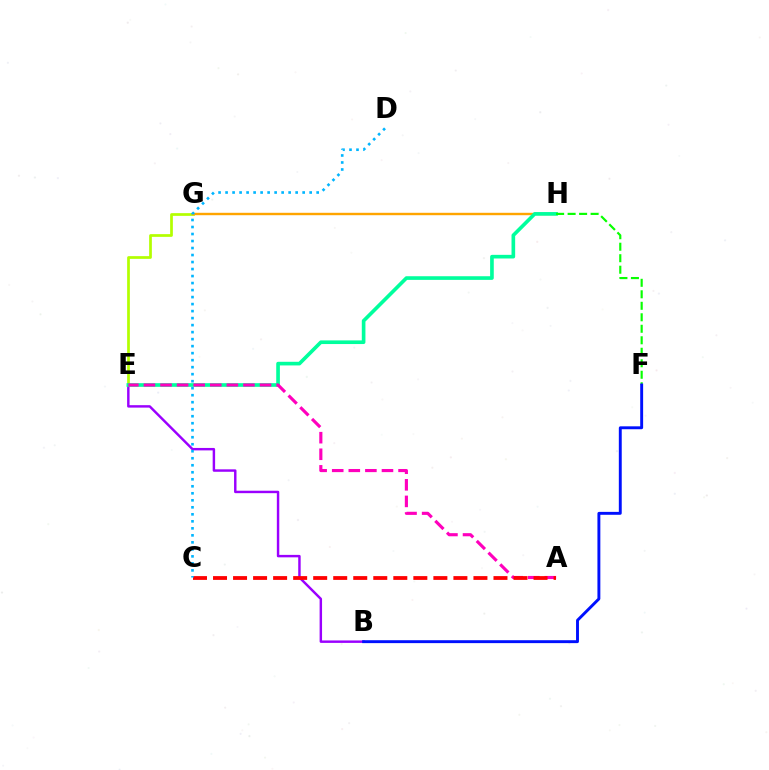{('E', 'G'): [{'color': '#b3ff00', 'line_style': 'solid', 'thickness': 1.96}], ('G', 'H'): [{'color': '#ffa500', 'line_style': 'solid', 'thickness': 1.73}], ('B', 'E'): [{'color': '#9b00ff', 'line_style': 'solid', 'thickness': 1.76}], ('E', 'H'): [{'color': '#00ff9d', 'line_style': 'solid', 'thickness': 2.63}], ('A', 'E'): [{'color': '#ff00bd', 'line_style': 'dashed', 'thickness': 2.25}], ('A', 'C'): [{'color': '#ff0000', 'line_style': 'dashed', 'thickness': 2.72}], ('C', 'D'): [{'color': '#00b5ff', 'line_style': 'dotted', 'thickness': 1.9}], ('F', 'H'): [{'color': '#08ff00', 'line_style': 'dashed', 'thickness': 1.56}], ('B', 'F'): [{'color': '#0010ff', 'line_style': 'solid', 'thickness': 2.09}]}